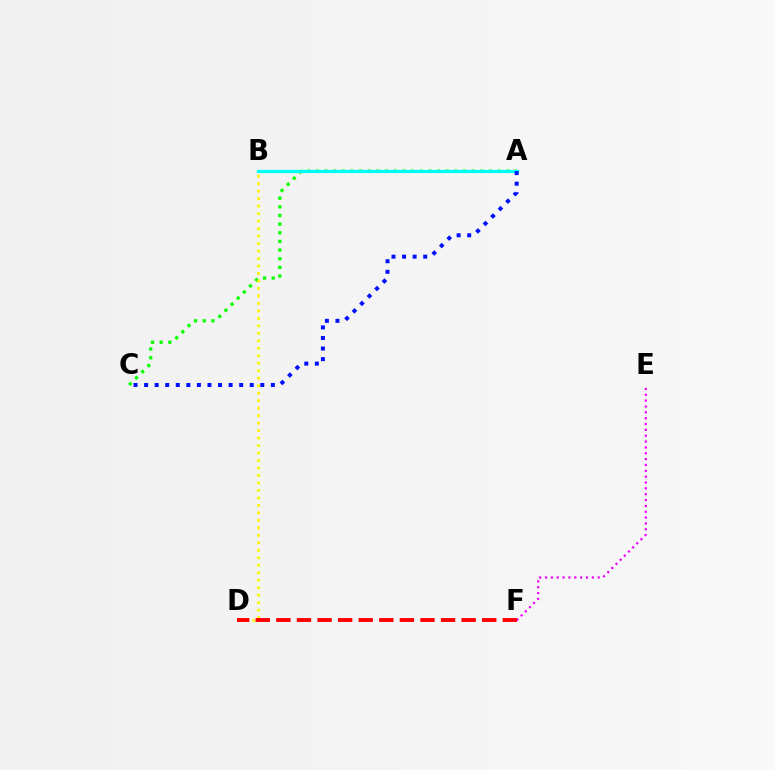{('A', 'C'): [{'color': '#08ff00', 'line_style': 'dotted', 'thickness': 2.35}, {'color': '#0010ff', 'line_style': 'dotted', 'thickness': 2.87}], ('B', 'D'): [{'color': '#fcf500', 'line_style': 'dotted', 'thickness': 2.03}], ('A', 'B'): [{'color': '#00fff6', 'line_style': 'solid', 'thickness': 2.35}], ('E', 'F'): [{'color': '#ee00ff', 'line_style': 'dotted', 'thickness': 1.59}], ('D', 'F'): [{'color': '#ff0000', 'line_style': 'dashed', 'thickness': 2.8}]}